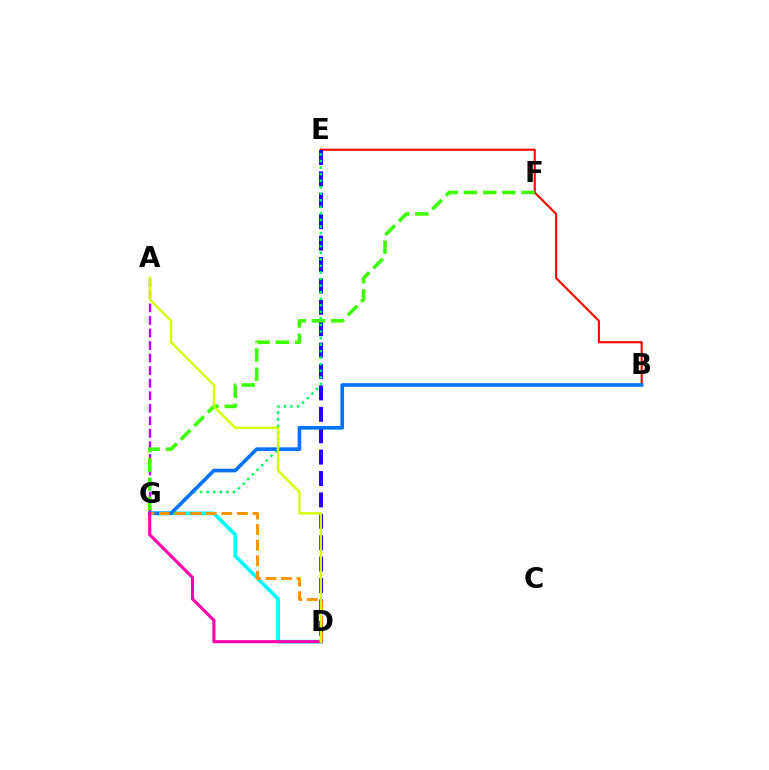{('B', 'E'): [{'color': '#ff0000', 'line_style': 'solid', 'thickness': 1.51}], ('A', 'G'): [{'color': '#b900ff', 'line_style': 'dashed', 'thickness': 1.7}], ('D', 'E'): [{'color': '#2500ff', 'line_style': 'dashed', 'thickness': 2.91}], ('E', 'G'): [{'color': '#00ff5c', 'line_style': 'dotted', 'thickness': 1.78}], ('D', 'G'): [{'color': '#00fff6', 'line_style': 'solid', 'thickness': 2.66}, {'color': '#ff9400', 'line_style': 'dashed', 'thickness': 2.12}, {'color': '#ff00ac', 'line_style': 'solid', 'thickness': 2.24}], ('B', 'G'): [{'color': '#0074ff', 'line_style': 'solid', 'thickness': 2.62}], ('F', 'G'): [{'color': '#3dff00', 'line_style': 'dashed', 'thickness': 2.61}], ('A', 'D'): [{'color': '#d1ff00', 'line_style': 'solid', 'thickness': 1.68}]}